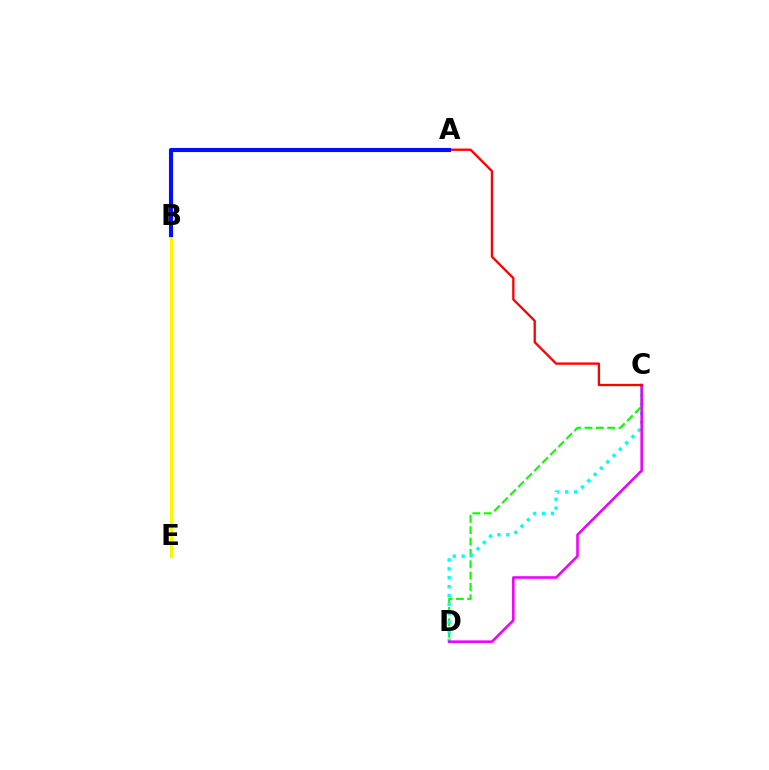{('C', 'D'): [{'color': '#08ff00', 'line_style': 'dashed', 'thickness': 1.54}, {'color': '#00fff6', 'line_style': 'dotted', 'thickness': 2.42}, {'color': '#ee00ff', 'line_style': 'solid', 'thickness': 1.84}], ('B', 'E'): [{'color': '#fcf500', 'line_style': 'solid', 'thickness': 2.44}], ('A', 'C'): [{'color': '#ff0000', 'line_style': 'solid', 'thickness': 1.67}], ('A', 'B'): [{'color': '#0010ff', 'line_style': 'solid', 'thickness': 2.96}]}